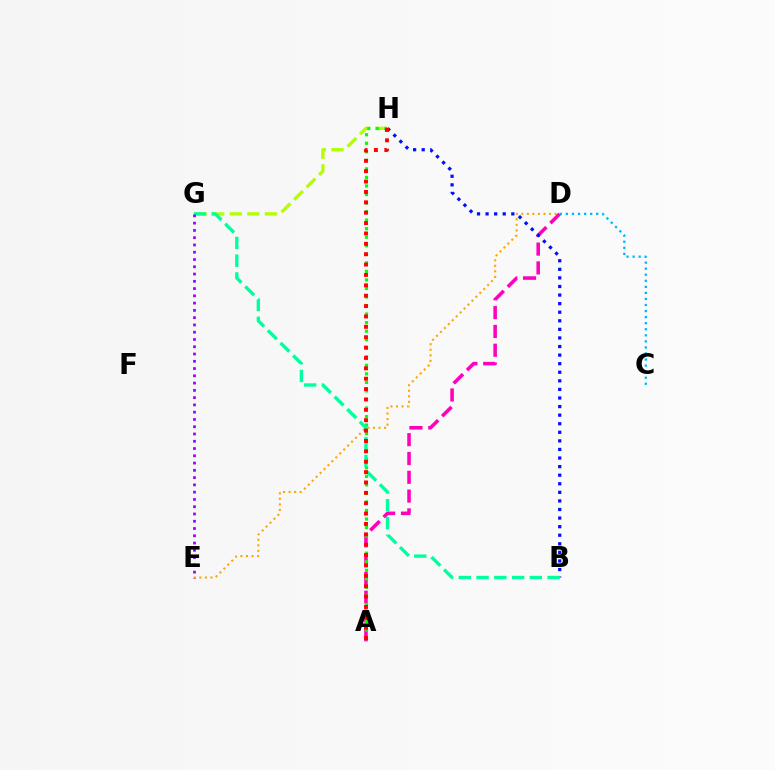{('D', 'E'): [{'color': '#ffa500', 'line_style': 'dotted', 'thickness': 1.51}], ('G', 'H'): [{'color': '#b3ff00', 'line_style': 'dashed', 'thickness': 2.39}], ('A', 'D'): [{'color': '#ff00bd', 'line_style': 'dashed', 'thickness': 2.55}], ('C', 'D'): [{'color': '#00b5ff', 'line_style': 'dotted', 'thickness': 1.65}], ('A', 'H'): [{'color': '#08ff00', 'line_style': 'dotted', 'thickness': 2.32}, {'color': '#ff0000', 'line_style': 'dotted', 'thickness': 2.82}], ('B', 'H'): [{'color': '#0010ff', 'line_style': 'dotted', 'thickness': 2.33}], ('B', 'G'): [{'color': '#00ff9d', 'line_style': 'dashed', 'thickness': 2.41}], ('E', 'G'): [{'color': '#9b00ff', 'line_style': 'dotted', 'thickness': 1.98}]}